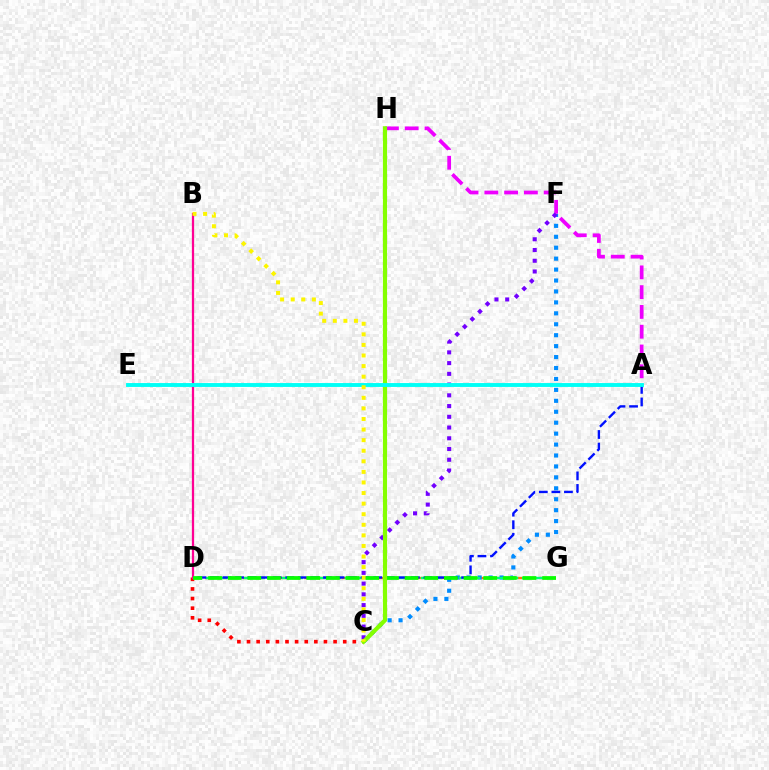{('C', 'D'): [{'color': '#ff0000', 'line_style': 'dotted', 'thickness': 2.61}], ('D', 'G'): [{'color': '#ff7c00', 'line_style': 'dashed', 'thickness': 1.68}, {'color': '#00ff74', 'line_style': 'dashed', 'thickness': 1.72}, {'color': '#08ff00', 'line_style': 'dashed', 'thickness': 2.67}], ('C', 'F'): [{'color': '#008cff', 'line_style': 'dotted', 'thickness': 2.97}, {'color': '#7200ff', 'line_style': 'dotted', 'thickness': 2.92}], ('A', 'D'): [{'color': '#0010ff', 'line_style': 'dashed', 'thickness': 1.71}], ('A', 'H'): [{'color': '#ee00ff', 'line_style': 'dashed', 'thickness': 2.69}], ('B', 'D'): [{'color': '#ff0094', 'line_style': 'solid', 'thickness': 1.62}], ('C', 'H'): [{'color': '#84ff00', 'line_style': 'solid', 'thickness': 2.99}], ('A', 'E'): [{'color': '#00fff6', 'line_style': 'solid', 'thickness': 2.8}], ('B', 'C'): [{'color': '#fcf500', 'line_style': 'dotted', 'thickness': 2.87}]}